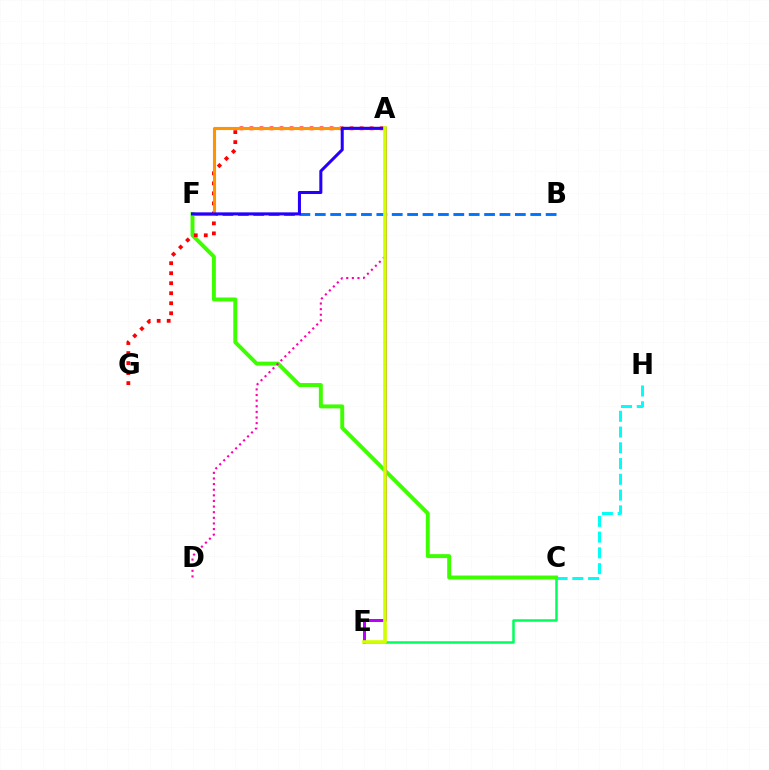{('B', 'F'): [{'color': '#0074ff', 'line_style': 'dashed', 'thickness': 2.09}], ('C', 'H'): [{'color': '#00fff6', 'line_style': 'dashed', 'thickness': 2.14}], ('C', 'E'): [{'color': '#00ff5c', 'line_style': 'solid', 'thickness': 1.81}], ('C', 'F'): [{'color': '#3dff00', 'line_style': 'solid', 'thickness': 2.83}], ('A', 'E'): [{'color': '#b900ff', 'line_style': 'solid', 'thickness': 2.14}, {'color': '#d1ff00', 'line_style': 'solid', 'thickness': 2.61}], ('A', 'D'): [{'color': '#ff00ac', 'line_style': 'dotted', 'thickness': 1.53}], ('A', 'G'): [{'color': '#ff0000', 'line_style': 'dotted', 'thickness': 2.72}], ('A', 'F'): [{'color': '#ff9400', 'line_style': 'solid', 'thickness': 2.23}, {'color': '#2500ff', 'line_style': 'solid', 'thickness': 2.19}]}